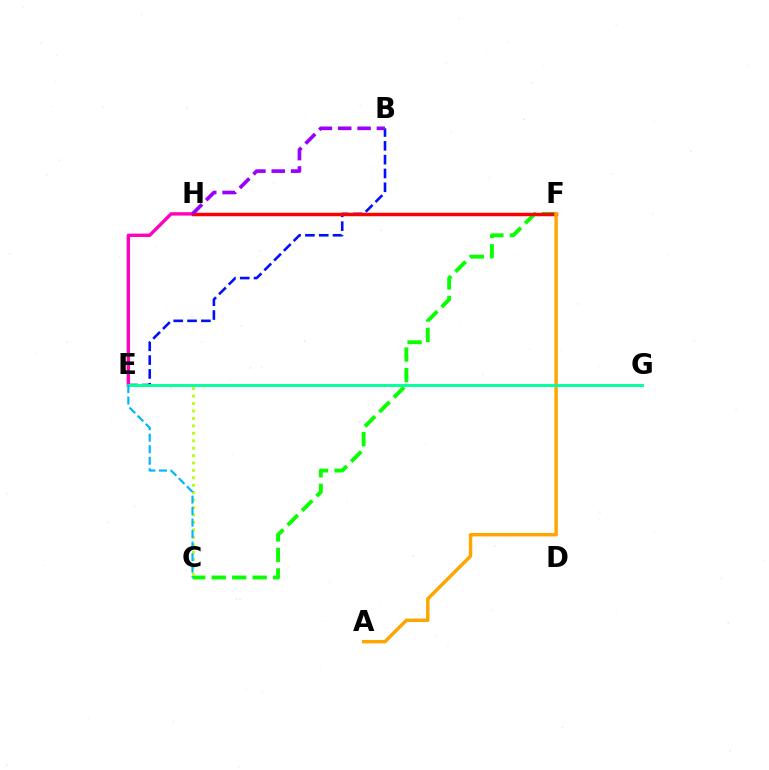{('B', 'E'): [{'color': '#0010ff', 'line_style': 'dashed', 'thickness': 1.88}], ('C', 'F'): [{'color': '#08ff00', 'line_style': 'dashed', 'thickness': 2.78}], ('E', 'H'): [{'color': '#ff00bd', 'line_style': 'solid', 'thickness': 2.43}], ('C', 'E'): [{'color': '#b3ff00', 'line_style': 'dotted', 'thickness': 2.02}, {'color': '#00b5ff', 'line_style': 'dashed', 'thickness': 1.56}], ('F', 'H'): [{'color': '#ff0000', 'line_style': 'solid', 'thickness': 2.49}], ('A', 'F'): [{'color': '#ffa500', 'line_style': 'solid', 'thickness': 2.47}], ('E', 'G'): [{'color': '#00ff9d', 'line_style': 'solid', 'thickness': 2.07}], ('B', 'H'): [{'color': '#9b00ff', 'line_style': 'dashed', 'thickness': 2.63}]}